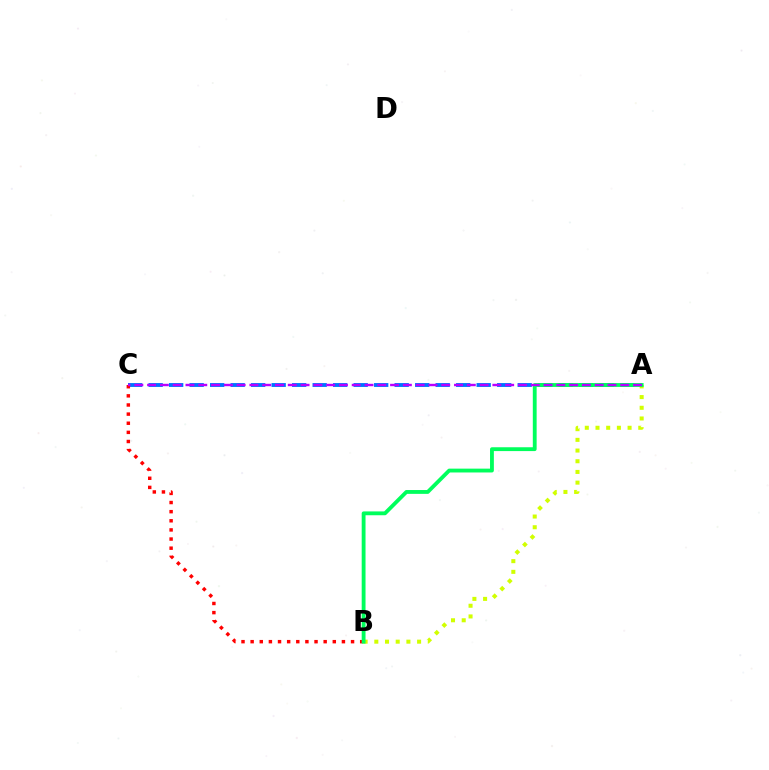{('A', 'C'): [{'color': '#0074ff', 'line_style': 'dashed', 'thickness': 2.79}, {'color': '#b900ff', 'line_style': 'dashed', 'thickness': 1.74}], ('A', 'B'): [{'color': '#d1ff00', 'line_style': 'dotted', 'thickness': 2.91}, {'color': '#00ff5c', 'line_style': 'solid', 'thickness': 2.76}], ('B', 'C'): [{'color': '#ff0000', 'line_style': 'dotted', 'thickness': 2.48}]}